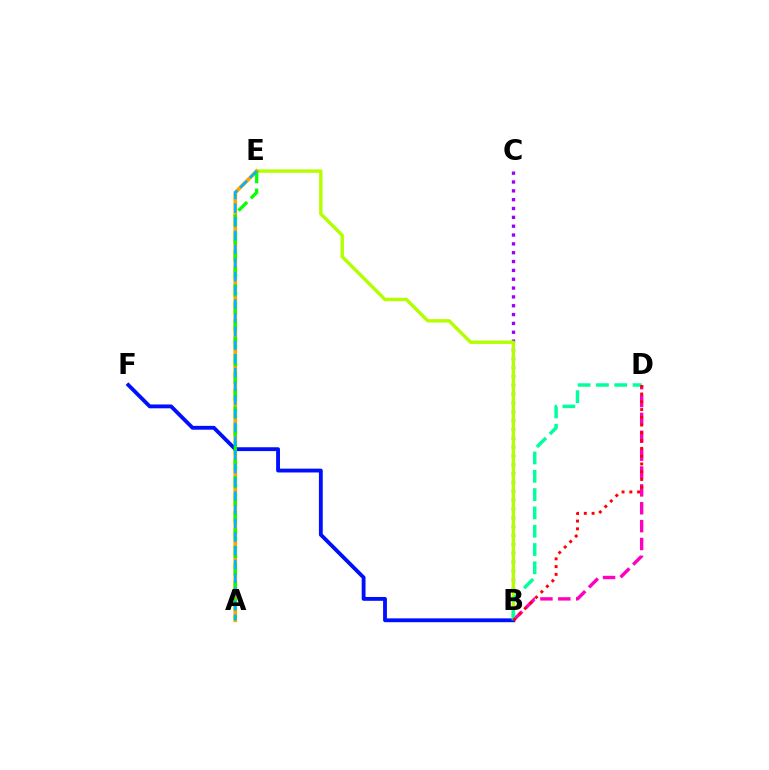{('B', 'C'): [{'color': '#9b00ff', 'line_style': 'dotted', 'thickness': 2.4}], ('B', 'E'): [{'color': '#b3ff00', 'line_style': 'solid', 'thickness': 2.45}], ('A', 'E'): [{'color': '#ffa500', 'line_style': 'solid', 'thickness': 2.67}, {'color': '#08ff00', 'line_style': 'dashed', 'thickness': 2.37}, {'color': '#00b5ff', 'line_style': 'dashed', 'thickness': 1.86}], ('B', 'D'): [{'color': '#ff00bd', 'line_style': 'dashed', 'thickness': 2.43}, {'color': '#00ff9d', 'line_style': 'dashed', 'thickness': 2.49}, {'color': '#ff0000', 'line_style': 'dotted', 'thickness': 2.11}], ('B', 'F'): [{'color': '#0010ff', 'line_style': 'solid', 'thickness': 2.76}]}